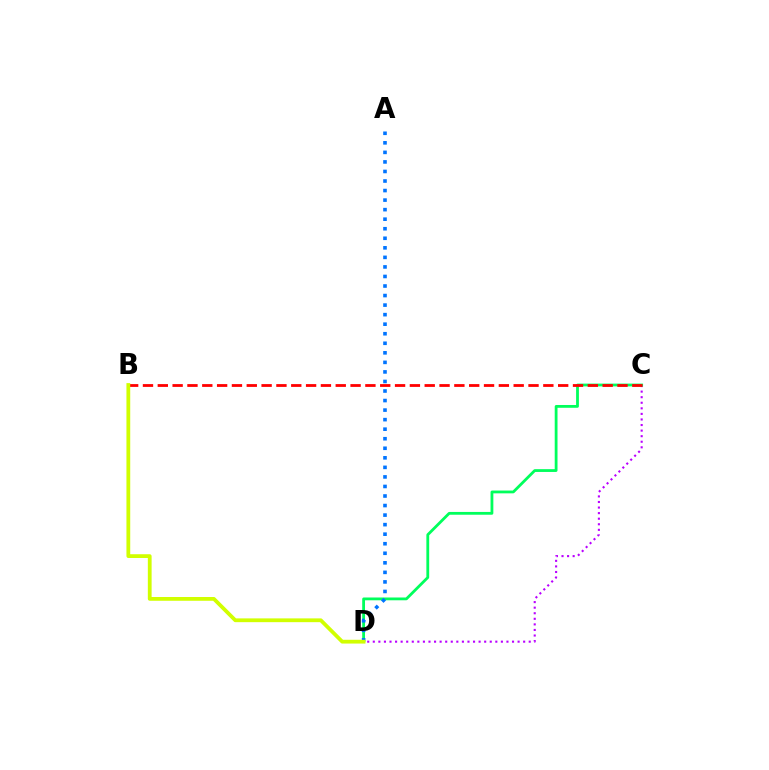{('C', 'D'): [{'color': '#b900ff', 'line_style': 'dotted', 'thickness': 1.51}, {'color': '#00ff5c', 'line_style': 'solid', 'thickness': 2.01}], ('B', 'C'): [{'color': '#ff0000', 'line_style': 'dashed', 'thickness': 2.01}], ('A', 'D'): [{'color': '#0074ff', 'line_style': 'dotted', 'thickness': 2.59}], ('B', 'D'): [{'color': '#d1ff00', 'line_style': 'solid', 'thickness': 2.72}]}